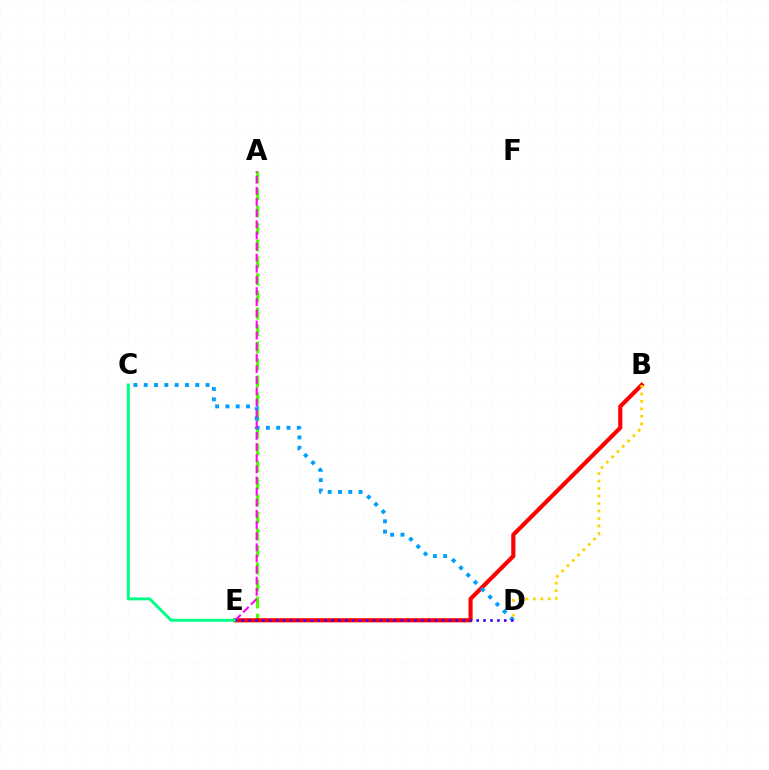{('A', 'E'): [{'color': '#4fff00', 'line_style': 'dashed', 'thickness': 2.31}, {'color': '#ff00ed', 'line_style': 'dashed', 'thickness': 1.51}], ('B', 'E'): [{'color': '#ff0000', 'line_style': 'solid', 'thickness': 2.99}], ('C', 'D'): [{'color': '#009eff', 'line_style': 'dotted', 'thickness': 2.8}], ('C', 'E'): [{'color': '#00ff86', 'line_style': 'solid', 'thickness': 2.11}], ('B', 'D'): [{'color': '#ffd500', 'line_style': 'dotted', 'thickness': 2.04}], ('D', 'E'): [{'color': '#3700ff', 'line_style': 'dotted', 'thickness': 1.88}]}